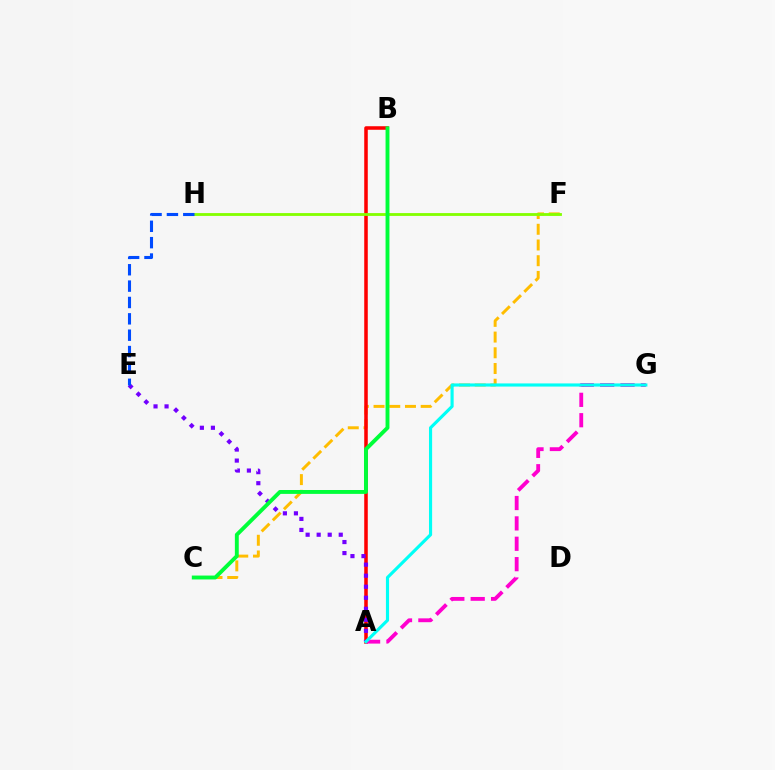{('C', 'F'): [{'color': '#ffbd00', 'line_style': 'dashed', 'thickness': 2.13}], ('A', 'B'): [{'color': '#ff0000', 'line_style': 'solid', 'thickness': 2.55}], ('A', 'E'): [{'color': '#7200ff', 'line_style': 'dotted', 'thickness': 3.0}], ('A', 'G'): [{'color': '#ff00cf', 'line_style': 'dashed', 'thickness': 2.77}, {'color': '#00fff6', 'line_style': 'solid', 'thickness': 2.26}], ('F', 'H'): [{'color': '#84ff00', 'line_style': 'solid', 'thickness': 2.04}], ('B', 'C'): [{'color': '#00ff39', 'line_style': 'solid', 'thickness': 2.8}], ('E', 'H'): [{'color': '#004bff', 'line_style': 'dashed', 'thickness': 2.22}]}